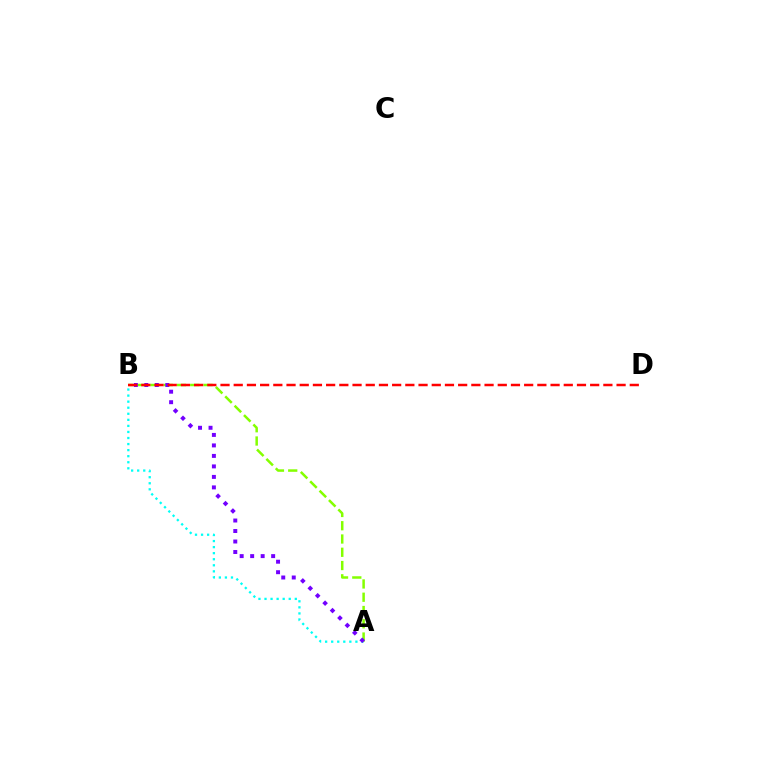{('A', 'B'): [{'color': '#00fff6', 'line_style': 'dotted', 'thickness': 1.65}, {'color': '#84ff00', 'line_style': 'dashed', 'thickness': 1.8}, {'color': '#7200ff', 'line_style': 'dotted', 'thickness': 2.85}], ('B', 'D'): [{'color': '#ff0000', 'line_style': 'dashed', 'thickness': 1.79}]}